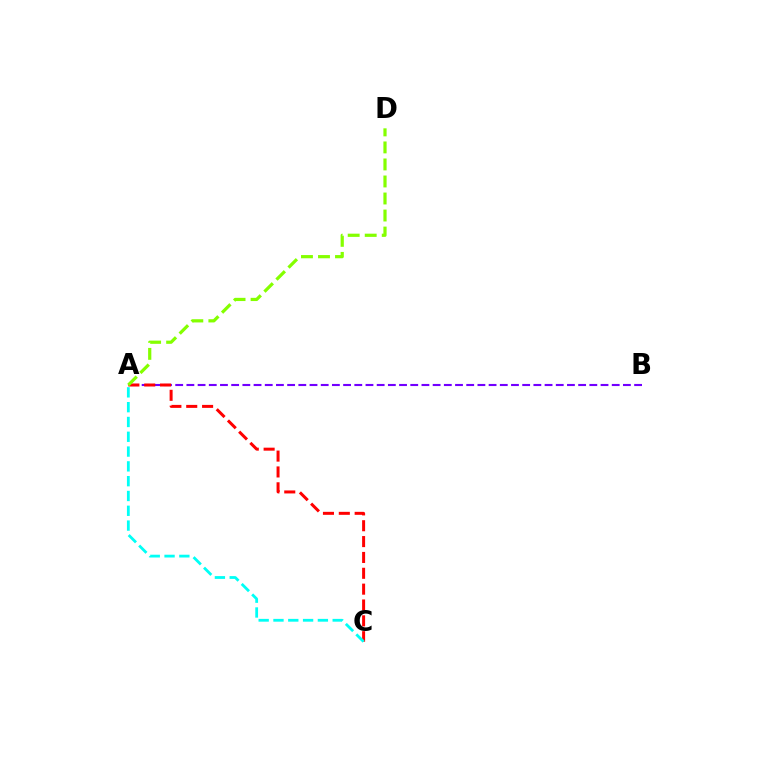{('A', 'B'): [{'color': '#7200ff', 'line_style': 'dashed', 'thickness': 1.52}], ('A', 'C'): [{'color': '#ff0000', 'line_style': 'dashed', 'thickness': 2.15}, {'color': '#00fff6', 'line_style': 'dashed', 'thickness': 2.01}], ('A', 'D'): [{'color': '#84ff00', 'line_style': 'dashed', 'thickness': 2.31}]}